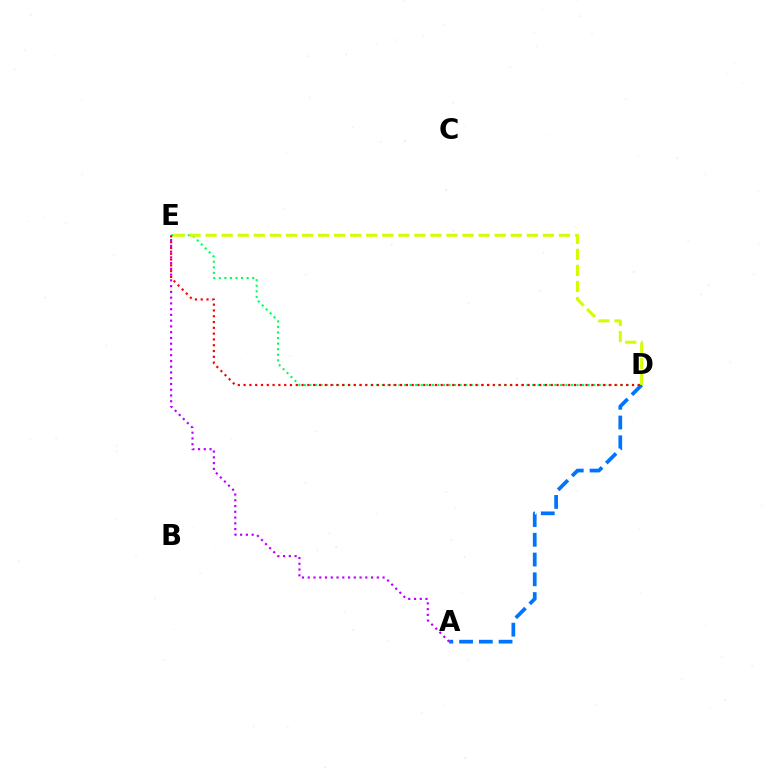{('D', 'E'): [{'color': '#00ff5c', 'line_style': 'dotted', 'thickness': 1.51}, {'color': '#ff0000', 'line_style': 'dotted', 'thickness': 1.57}, {'color': '#d1ff00', 'line_style': 'dashed', 'thickness': 2.18}], ('A', 'E'): [{'color': '#b900ff', 'line_style': 'dotted', 'thickness': 1.56}], ('A', 'D'): [{'color': '#0074ff', 'line_style': 'dashed', 'thickness': 2.68}]}